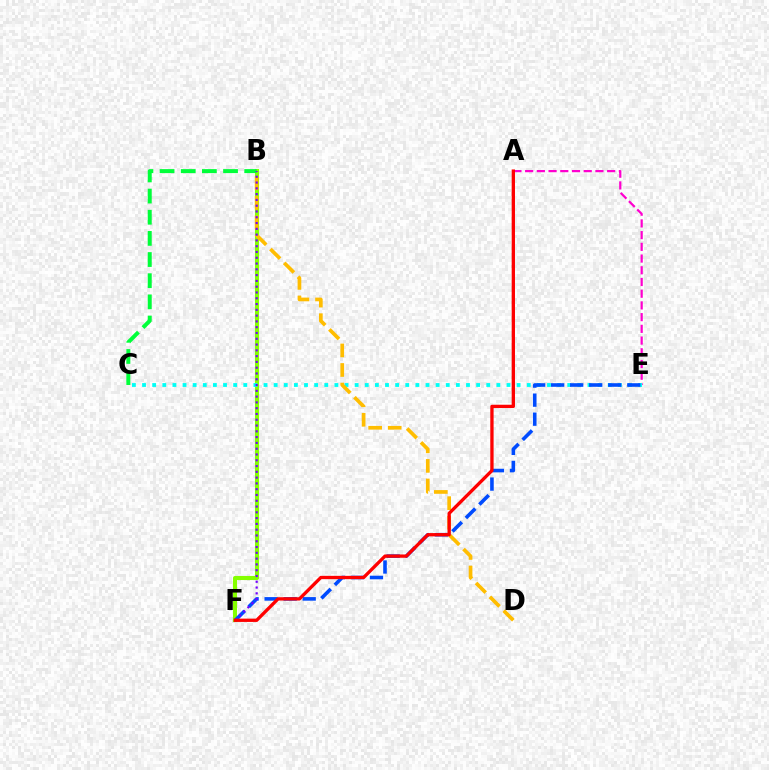{('A', 'E'): [{'color': '#ff00cf', 'line_style': 'dashed', 'thickness': 1.59}], ('B', 'F'): [{'color': '#84ff00', 'line_style': 'solid', 'thickness': 2.94}, {'color': '#7200ff', 'line_style': 'dotted', 'thickness': 1.57}], ('C', 'E'): [{'color': '#00fff6', 'line_style': 'dotted', 'thickness': 2.75}], ('E', 'F'): [{'color': '#004bff', 'line_style': 'dashed', 'thickness': 2.59}], ('B', 'D'): [{'color': '#ffbd00', 'line_style': 'dashed', 'thickness': 2.66}], ('B', 'C'): [{'color': '#00ff39', 'line_style': 'dashed', 'thickness': 2.87}], ('A', 'F'): [{'color': '#ff0000', 'line_style': 'solid', 'thickness': 2.38}]}